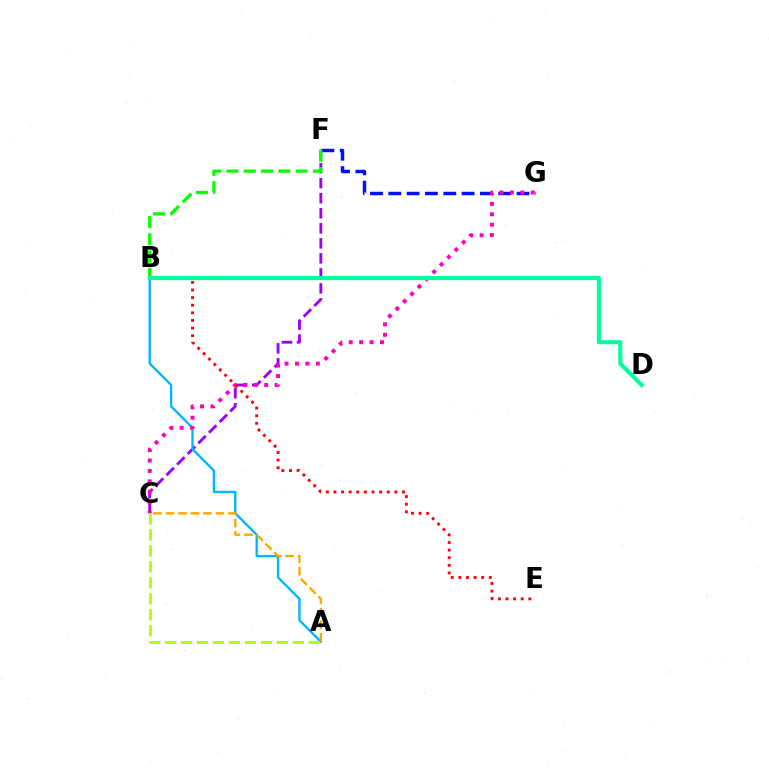{('C', 'F'): [{'color': '#9b00ff', 'line_style': 'dashed', 'thickness': 2.04}], ('F', 'G'): [{'color': '#0010ff', 'line_style': 'dashed', 'thickness': 2.49}], ('A', 'B'): [{'color': '#00b5ff', 'line_style': 'solid', 'thickness': 1.68}], ('C', 'G'): [{'color': '#ff00bd', 'line_style': 'dotted', 'thickness': 2.83}], ('B', 'F'): [{'color': '#08ff00', 'line_style': 'dashed', 'thickness': 2.35}], ('A', 'C'): [{'color': '#ffa500', 'line_style': 'dashed', 'thickness': 1.7}, {'color': '#b3ff00', 'line_style': 'dashed', 'thickness': 2.17}], ('B', 'E'): [{'color': '#ff0000', 'line_style': 'dotted', 'thickness': 2.07}], ('B', 'D'): [{'color': '#00ff9d', 'line_style': 'solid', 'thickness': 2.93}]}